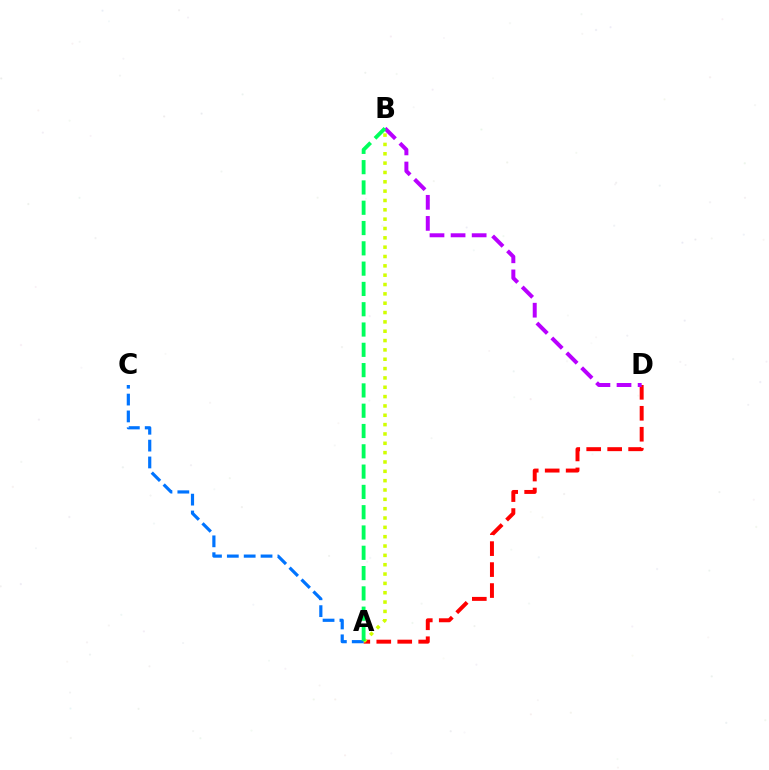{('A', 'D'): [{'color': '#ff0000', 'line_style': 'dashed', 'thickness': 2.85}], ('B', 'D'): [{'color': '#b900ff', 'line_style': 'dashed', 'thickness': 2.86}], ('A', 'B'): [{'color': '#d1ff00', 'line_style': 'dotted', 'thickness': 2.54}, {'color': '#00ff5c', 'line_style': 'dashed', 'thickness': 2.76}], ('A', 'C'): [{'color': '#0074ff', 'line_style': 'dashed', 'thickness': 2.29}]}